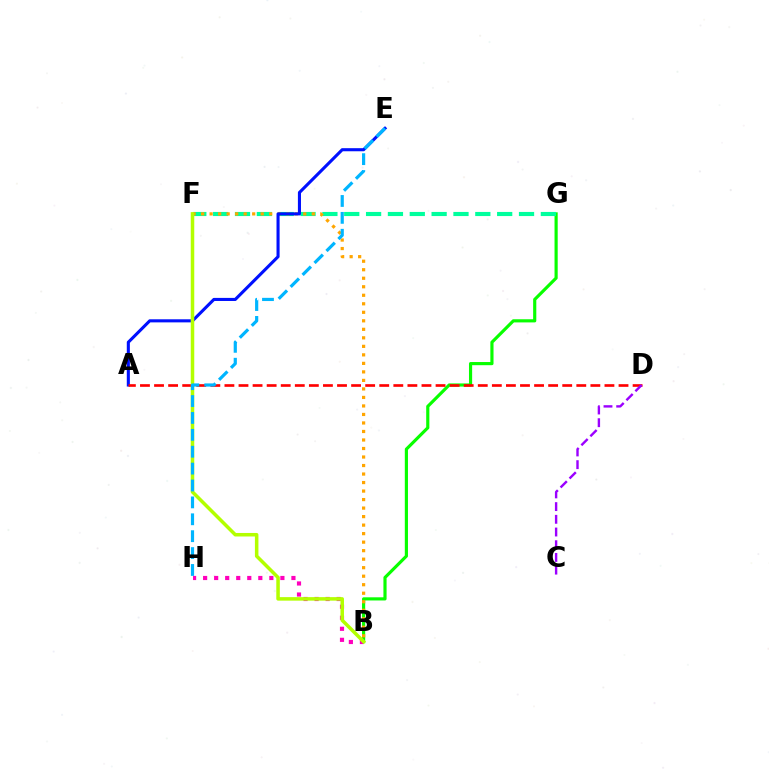{('B', 'G'): [{'color': '#08ff00', 'line_style': 'solid', 'thickness': 2.28}], ('F', 'G'): [{'color': '#00ff9d', 'line_style': 'dashed', 'thickness': 2.97}], ('B', 'F'): [{'color': '#ffa500', 'line_style': 'dotted', 'thickness': 2.31}, {'color': '#b3ff00', 'line_style': 'solid', 'thickness': 2.53}], ('A', 'E'): [{'color': '#0010ff', 'line_style': 'solid', 'thickness': 2.22}], ('B', 'H'): [{'color': '#ff00bd', 'line_style': 'dotted', 'thickness': 3.0}], ('A', 'D'): [{'color': '#ff0000', 'line_style': 'dashed', 'thickness': 1.91}], ('C', 'D'): [{'color': '#9b00ff', 'line_style': 'dashed', 'thickness': 1.73}], ('E', 'H'): [{'color': '#00b5ff', 'line_style': 'dashed', 'thickness': 2.29}]}